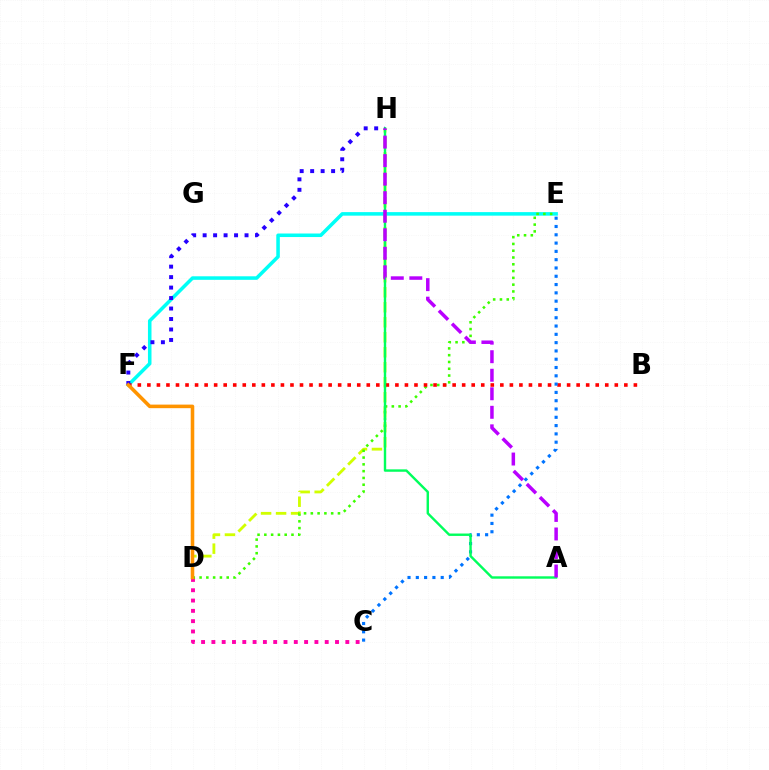{('E', 'F'): [{'color': '#00fff6', 'line_style': 'solid', 'thickness': 2.55}], ('D', 'H'): [{'color': '#d1ff00', 'line_style': 'dashed', 'thickness': 2.04}], ('C', 'D'): [{'color': '#ff00ac', 'line_style': 'dotted', 'thickness': 2.8}], ('D', 'E'): [{'color': '#3dff00', 'line_style': 'dotted', 'thickness': 1.84}], ('B', 'F'): [{'color': '#ff0000', 'line_style': 'dotted', 'thickness': 2.59}], ('C', 'E'): [{'color': '#0074ff', 'line_style': 'dotted', 'thickness': 2.25}], ('A', 'H'): [{'color': '#00ff5c', 'line_style': 'solid', 'thickness': 1.73}, {'color': '#b900ff', 'line_style': 'dashed', 'thickness': 2.52}], ('F', 'H'): [{'color': '#2500ff', 'line_style': 'dotted', 'thickness': 2.85}], ('D', 'F'): [{'color': '#ff9400', 'line_style': 'solid', 'thickness': 2.57}]}